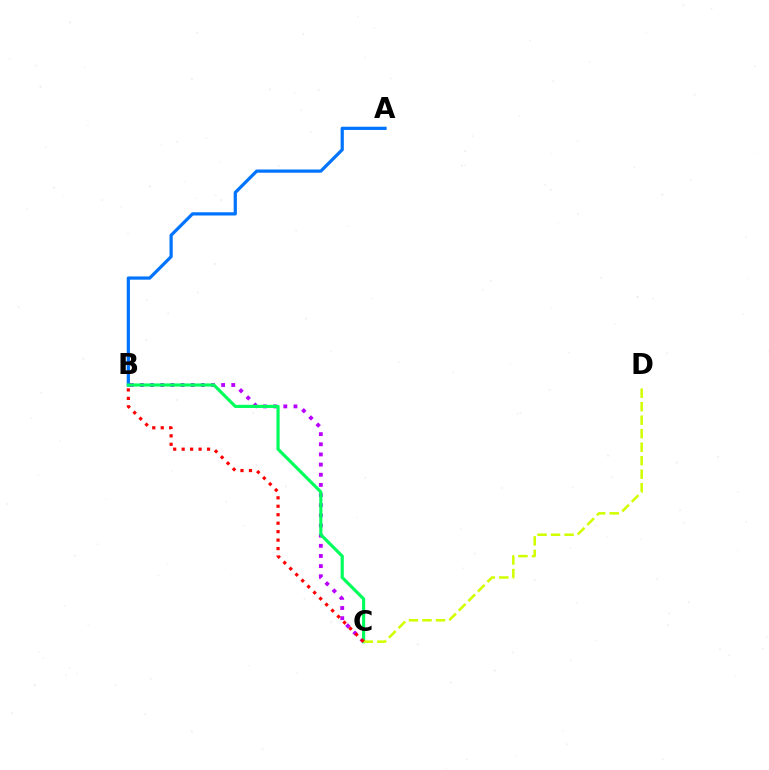{('A', 'B'): [{'color': '#0074ff', 'line_style': 'solid', 'thickness': 2.32}], ('B', 'C'): [{'color': '#b900ff', 'line_style': 'dotted', 'thickness': 2.76}, {'color': '#00ff5c', 'line_style': 'solid', 'thickness': 2.27}, {'color': '#ff0000', 'line_style': 'dotted', 'thickness': 2.3}], ('C', 'D'): [{'color': '#d1ff00', 'line_style': 'dashed', 'thickness': 1.83}]}